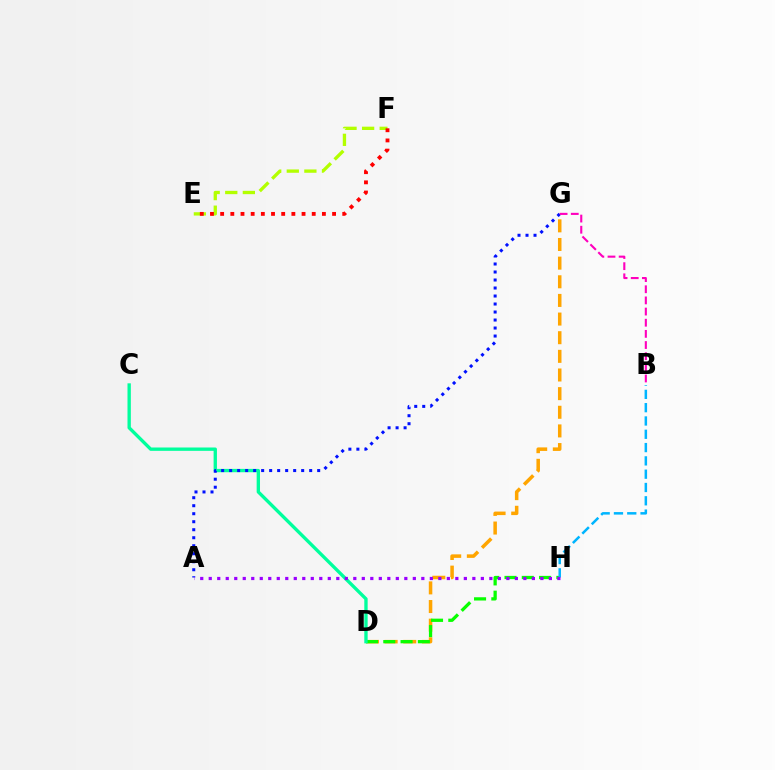{('D', 'G'): [{'color': '#ffa500', 'line_style': 'dashed', 'thickness': 2.53}], ('D', 'H'): [{'color': '#08ff00', 'line_style': 'dashed', 'thickness': 2.35}], ('C', 'D'): [{'color': '#00ff9d', 'line_style': 'solid', 'thickness': 2.41}], ('B', 'H'): [{'color': '#00b5ff', 'line_style': 'dashed', 'thickness': 1.81}], ('E', 'F'): [{'color': '#b3ff00', 'line_style': 'dashed', 'thickness': 2.39}, {'color': '#ff0000', 'line_style': 'dotted', 'thickness': 2.76}], ('A', 'G'): [{'color': '#0010ff', 'line_style': 'dotted', 'thickness': 2.17}], ('B', 'G'): [{'color': '#ff00bd', 'line_style': 'dashed', 'thickness': 1.52}], ('A', 'H'): [{'color': '#9b00ff', 'line_style': 'dotted', 'thickness': 2.31}]}